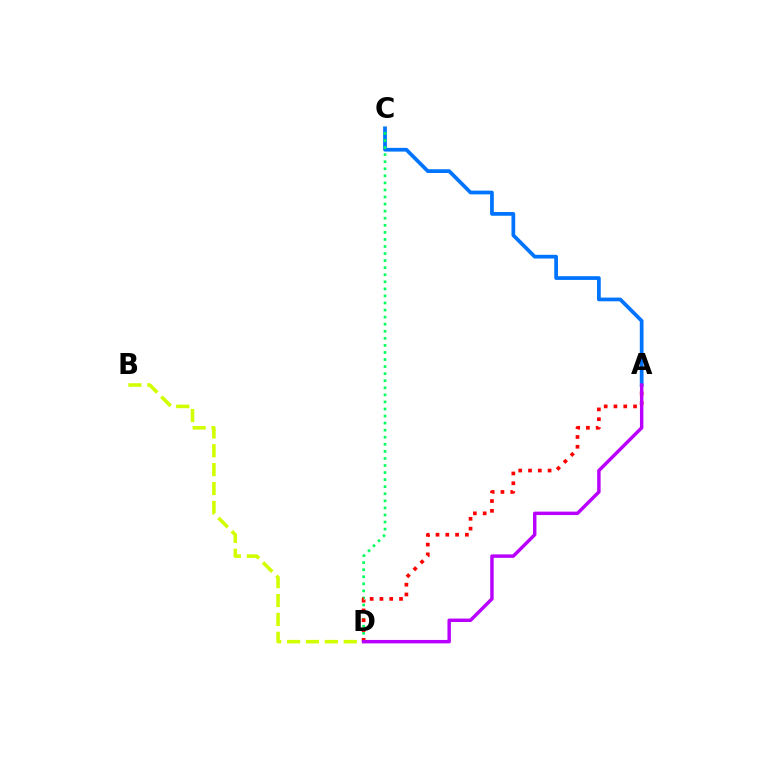{('A', 'C'): [{'color': '#0074ff', 'line_style': 'solid', 'thickness': 2.69}], ('B', 'D'): [{'color': '#d1ff00', 'line_style': 'dashed', 'thickness': 2.57}], ('C', 'D'): [{'color': '#00ff5c', 'line_style': 'dotted', 'thickness': 1.92}], ('A', 'D'): [{'color': '#ff0000', 'line_style': 'dotted', 'thickness': 2.66}, {'color': '#b900ff', 'line_style': 'solid', 'thickness': 2.48}]}